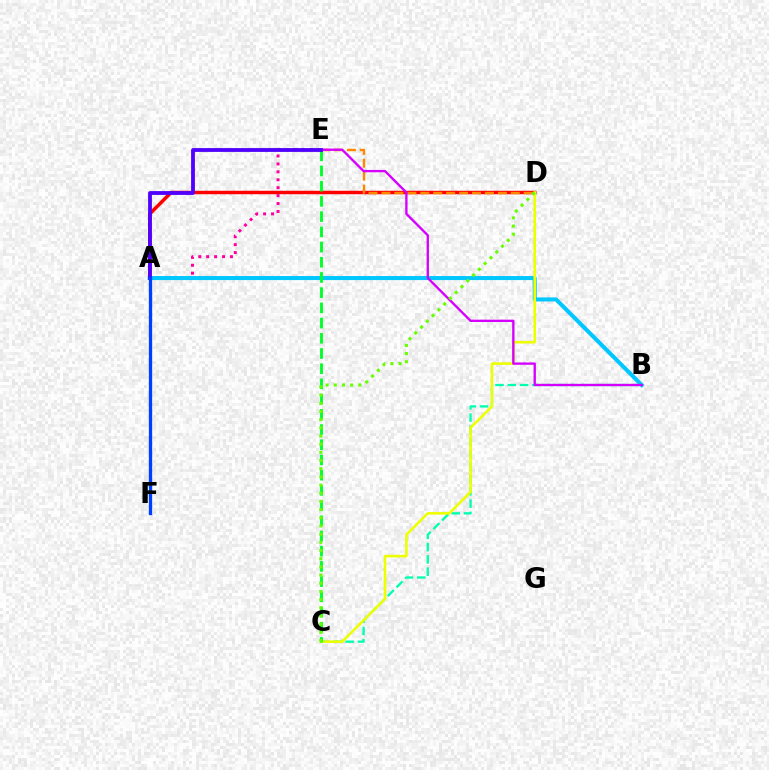{('A', 'D'): [{'color': '#ff0000', 'line_style': 'solid', 'thickness': 2.49}], ('D', 'E'): [{'color': '#ff8800', 'line_style': 'dashed', 'thickness': 1.76}], ('A', 'E'): [{'color': '#ff00a0', 'line_style': 'dotted', 'thickness': 2.15}, {'color': '#4f00ff', 'line_style': 'solid', 'thickness': 2.74}], ('A', 'B'): [{'color': '#00c7ff', 'line_style': 'solid', 'thickness': 2.9}], ('B', 'C'): [{'color': '#00ffaf', 'line_style': 'dashed', 'thickness': 1.67}], ('C', 'D'): [{'color': '#eeff00', 'line_style': 'solid', 'thickness': 1.85}, {'color': '#66ff00', 'line_style': 'dotted', 'thickness': 2.22}], ('B', 'E'): [{'color': '#d600ff', 'line_style': 'solid', 'thickness': 1.69}], ('C', 'E'): [{'color': '#00ff27', 'line_style': 'dashed', 'thickness': 2.07}], ('A', 'F'): [{'color': '#003fff', 'line_style': 'solid', 'thickness': 2.39}]}